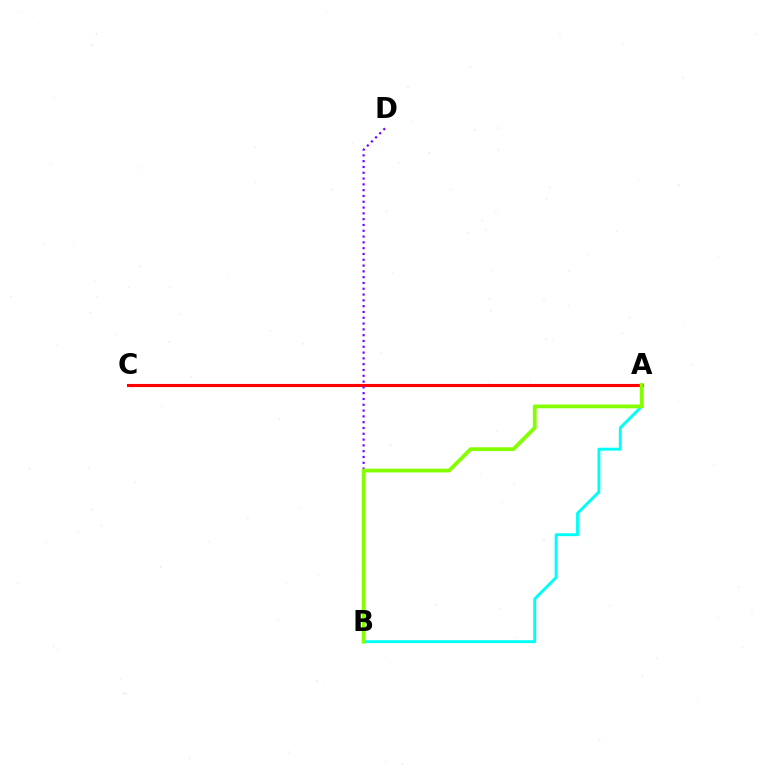{('A', 'C'): [{'color': '#ff0000', 'line_style': 'solid', 'thickness': 2.24}], ('B', 'D'): [{'color': '#7200ff', 'line_style': 'dotted', 'thickness': 1.58}], ('A', 'B'): [{'color': '#00fff6', 'line_style': 'solid', 'thickness': 2.08}, {'color': '#84ff00', 'line_style': 'solid', 'thickness': 2.72}]}